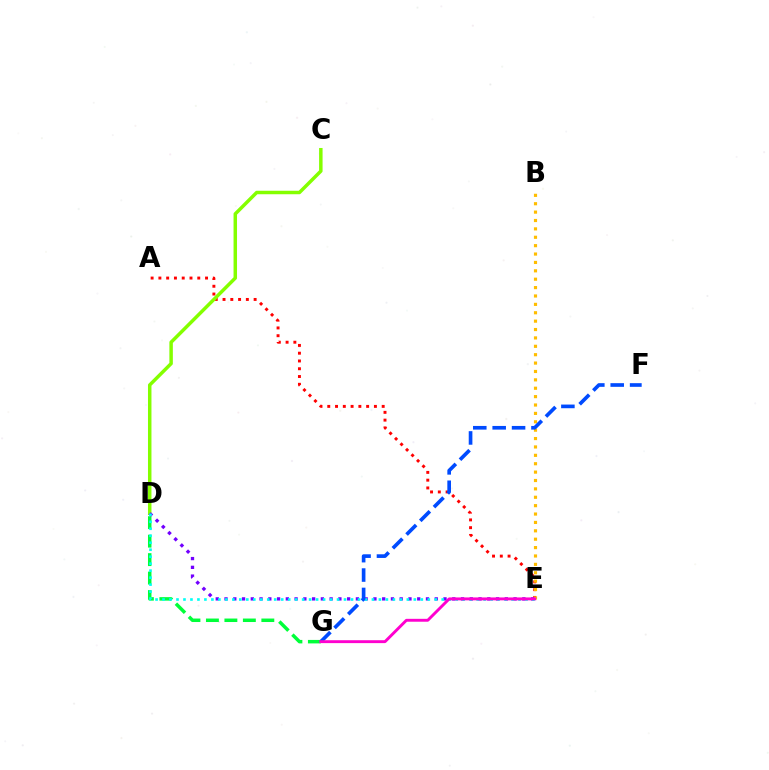{('A', 'E'): [{'color': '#ff0000', 'line_style': 'dotted', 'thickness': 2.11}], ('B', 'E'): [{'color': '#ffbd00', 'line_style': 'dotted', 'thickness': 2.28}], ('C', 'D'): [{'color': '#84ff00', 'line_style': 'solid', 'thickness': 2.51}], ('D', 'G'): [{'color': '#00ff39', 'line_style': 'dashed', 'thickness': 2.51}], ('D', 'E'): [{'color': '#7200ff', 'line_style': 'dotted', 'thickness': 2.38}, {'color': '#00fff6', 'line_style': 'dotted', 'thickness': 1.9}], ('F', 'G'): [{'color': '#004bff', 'line_style': 'dashed', 'thickness': 2.63}], ('E', 'G'): [{'color': '#ff00cf', 'line_style': 'solid', 'thickness': 2.09}]}